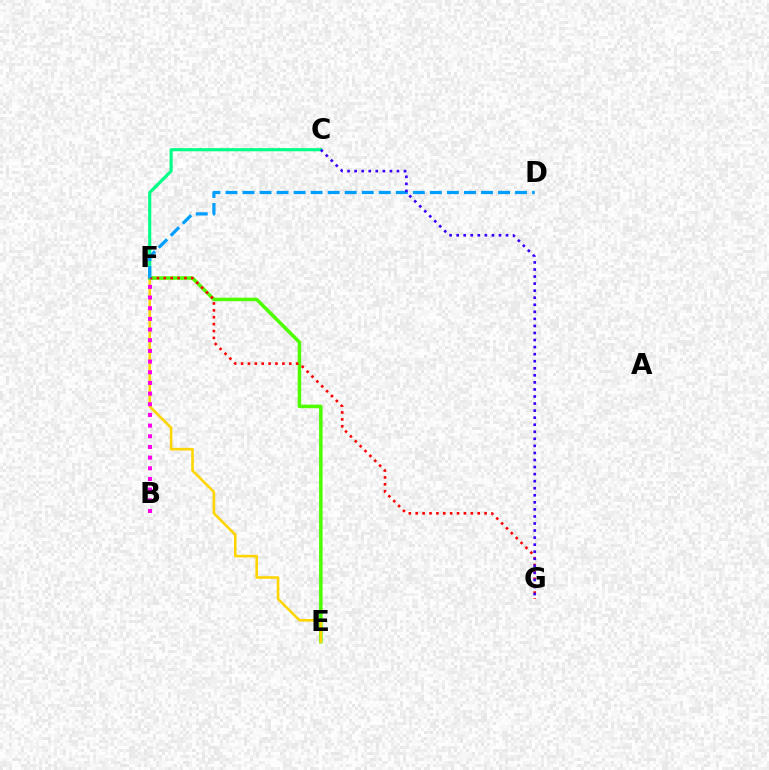{('E', 'F'): [{'color': '#4fff00', 'line_style': 'solid', 'thickness': 2.54}, {'color': '#ffd500', 'line_style': 'solid', 'thickness': 1.86}], ('C', 'F'): [{'color': '#00ff86', 'line_style': 'solid', 'thickness': 2.25}], ('F', 'G'): [{'color': '#ff0000', 'line_style': 'dotted', 'thickness': 1.87}], ('D', 'F'): [{'color': '#009eff', 'line_style': 'dashed', 'thickness': 2.31}], ('C', 'G'): [{'color': '#3700ff', 'line_style': 'dotted', 'thickness': 1.92}], ('B', 'F'): [{'color': '#ff00ed', 'line_style': 'dotted', 'thickness': 2.9}]}